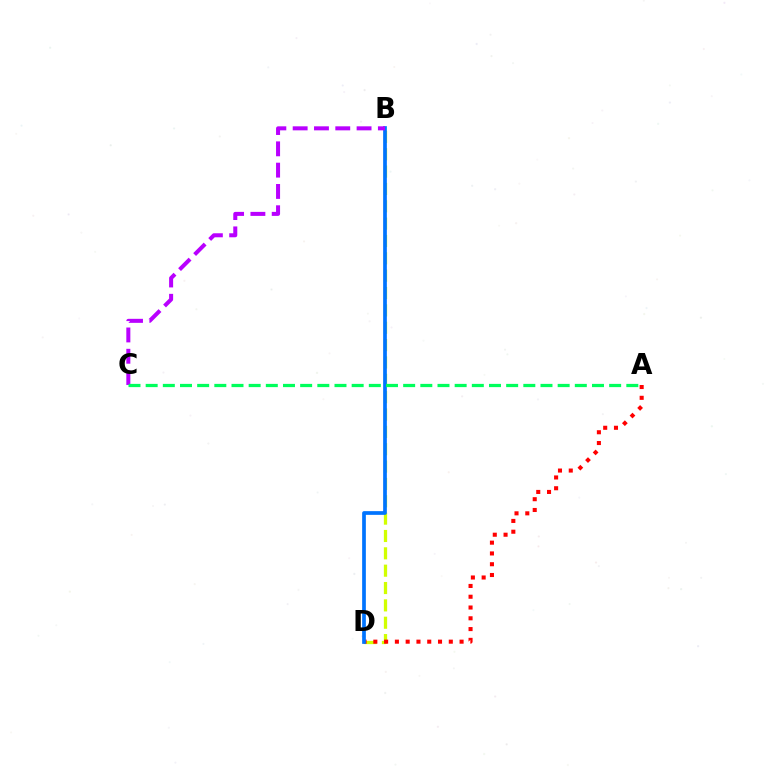{('B', 'D'): [{'color': '#d1ff00', 'line_style': 'dashed', 'thickness': 2.36}, {'color': '#0074ff', 'line_style': 'solid', 'thickness': 2.67}], ('A', 'D'): [{'color': '#ff0000', 'line_style': 'dotted', 'thickness': 2.93}], ('B', 'C'): [{'color': '#b900ff', 'line_style': 'dashed', 'thickness': 2.89}], ('A', 'C'): [{'color': '#00ff5c', 'line_style': 'dashed', 'thickness': 2.33}]}